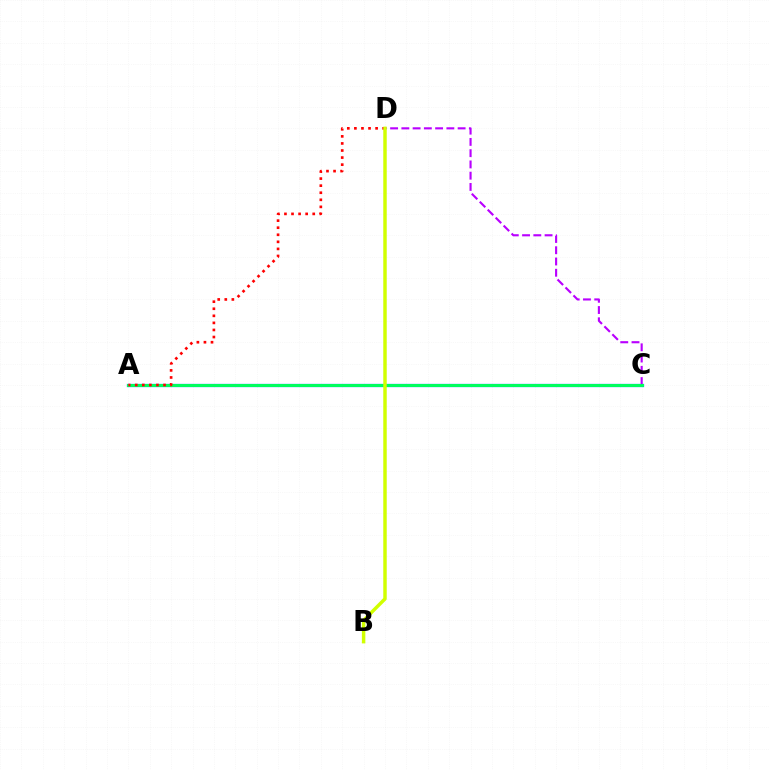{('A', 'C'): [{'color': '#0074ff', 'line_style': 'solid', 'thickness': 2.35}, {'color': '#00ff5c', 'line_style': 'solid', 'thickness': 2.13}], ('C', 'D'): [{'color': '#b900ff', 'line_style': 'dashed', 'thickness': 1.53}], ('A', 'D'): [{'color': '#ff0000', 'line_style': 'dotted', 'thickness': 1.92}], ('B', 'D'): [{'color': '#d1ff00', 'line_style': 'solid', 'thickness': 2.49}]}